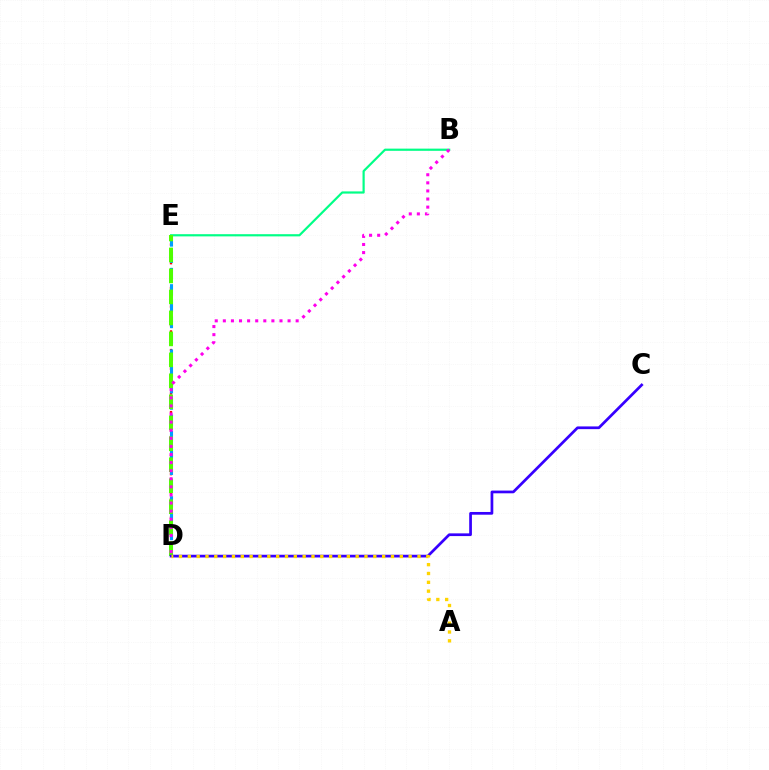{('D', 'E'): [{'color': '#ff0000', 'line_style': 'dotted', 'thickness': 1.69}, {'color': '#009eff', 'line_style': 'dashed', 'thickness': 2.22}, {'color': '#4fff00', 'line_style': 'dashed', 'thickness': 2.85}], ('B', 'E'): [{'color': '#00ff86', 'line_style': 'solid', 'thickness': 1.58}], ('C', 'D'): [{'color': '#3700ff', 'line_style': 'solid', 'thickness': 1.96}], ('A', 'D'): [{'color': '#ffd500', 'line_style': 'dotted', 'thickness': 2.4}], ('B', 'D'): [{'color': '#ff00ed', 'line_style': 'dotted', 'thickness': 2.2}]}